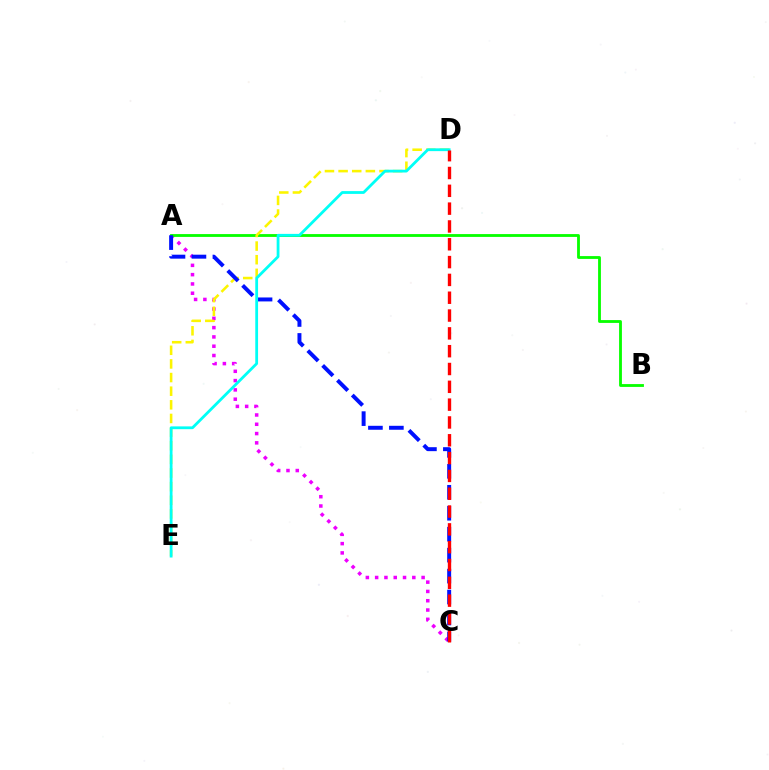{('A', 'C'): [{'color': '#ee00ff', 'line_style': 'dotted', 'thickness': 2.53}, {'color': '#0010ff', 'line_style': 'dashed', 'thickness': 2.85}], ('A', 'B'): [{'color': '#08ff00', 'line_style': 'solid', 'thickness': 2.04}], ('D', 'E'): [{'color': '#fcf500', 'line_style': 'dashed', 'thickness': 1.85}, {'color': '#00fff6', 'line_style': 'solid', 'thickness': 2.01}], ('C', 'D'): [{'color': '#ff0000', 'line_style': 'dashed', 'thickness': 2.42}]}